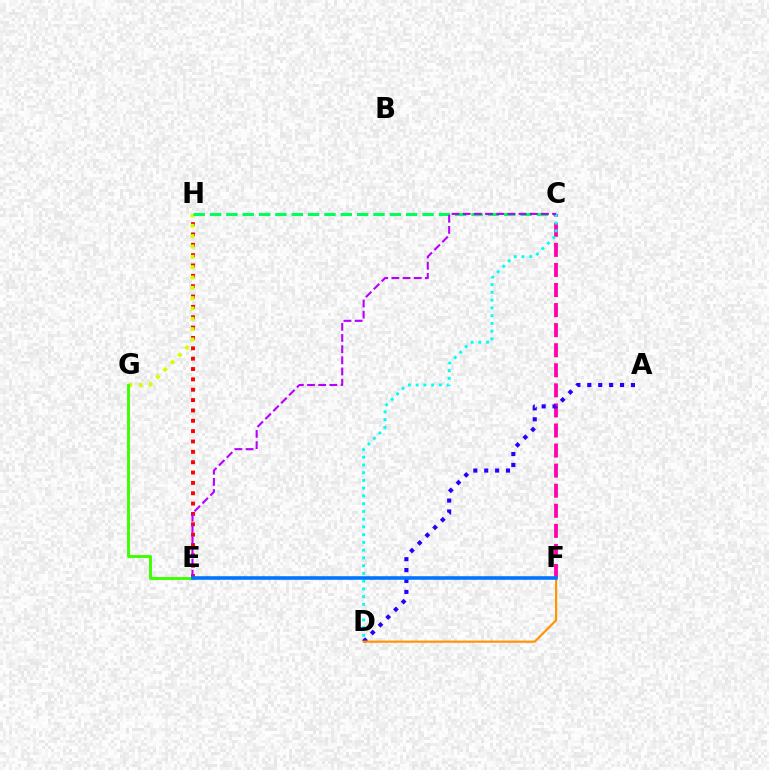{('E', 'H'): [{'color': '#ff0000', 'line_style': 'dotted', 'thickness': 2.81}], ('G', 'H'): [{'color': '#d1ff00', 'line_style': 'dotted', 'thickness': 2.81}], ('C', 'H'): [{'color': '#00ff5c', 'line_style': 'dashed', 'thickness': 2.22}], ('C', 'F'): [{'color': '#ff00ac', 'line_style': 'dashed', 'thickness': 2.73}], ('C', 'D'): [{'color': '#00fff6', 'line_style': 'dotted', 'thickness': 2.1}], ('A', 'D'): [{'color': '#2500ff', 'line_style': 'dotted', 'thickness': 2.96}], ('C', 'E'): [{'color': '#b900ff', 'line_style': 'dashed', 'thickness': 1.52}], ('D', 'F'): [{'color': '#ff9400', 'line_style': 'solid', 'thickness': 1.56}], ('E', 'G'): [{'color': '#3dff00', 'line_style': 'solid', 'thickness': 2.1}], ('E', 'F'): [{'color': '#0074ff', 'line_style': 'solid', 'thickness': 2.58}]}